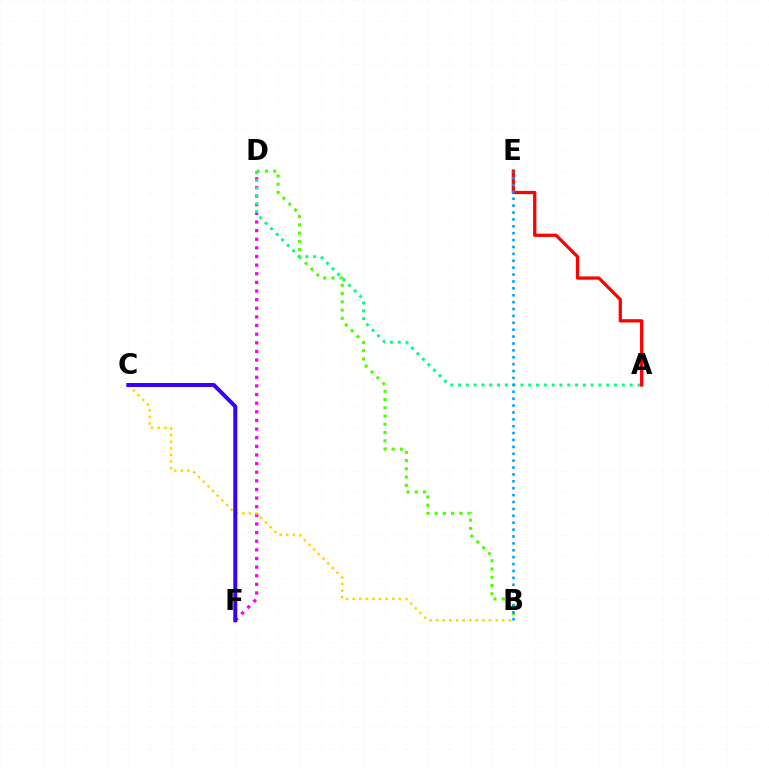{('B', 'D'): [{'color': '#4fff00', 'line_style': 'dotted', 'thickness': 2.24}], ('D', 'F'): [{'color': '#ff00ed', 'line_style': 'dotted', 'thickness': 2.34}], ('B', 'C'): [{'color': '#ffd500', 'line_style': 'dotted', 'thickness': 1.79}], ('A', 'D'): [{'color': '#00ff86', 'line_style': 'dotted', 'thickness': 2.12}], ('A', 'E'): [{'color': '#ff0000', 'line_style': 'solid', 'thickness': 2.35}], ('B', 'E'): [{'color': '#009eff', 'line_style': 'dotted', 'thickness': 1.87}], ('C', 'F'): [{'color': '#3700ff', 'line_style': 'solid', 'thickness': 2.86}]}